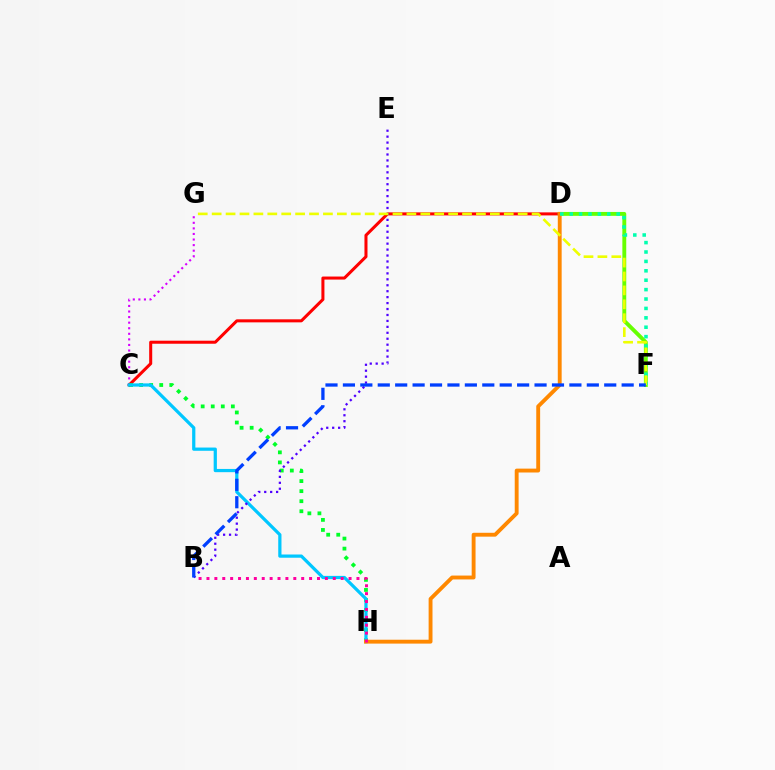{('C', 'G'): [{'color': '#d600ff', 'line_style': 'dotted', 'thickness': 1.51}], ('C', 'D'): [{'color': '#ff0000', 'line_style': 'solid', 'thickness': 2.19}], ('C', 'H'): [{'color': '#00ff27', 'line_style': 'dotted', 'thickness': 2.73}, {'color': '#00c7ff', 'line_style': 'solid', 'thickness': 2.33}], ('D', 'F'): [{'color': '#66ff00', 'line_style': 'solid', 'thickness': 2.79}, {'color': '#00ffaf', 'line_style': 'dotted', 'thickness': 2.55}], ('D', 'H'): [{'color': '#ff8800', 'line_style': 'solid', 'thickness': 2.79}], ('B', 'E'): [{'color': '#4f00ff', 'line_style': 'dotted', 'thickness': 1.61}], ('F', 'G'): [{'color': '#eeff00', 'line_style': 'dashed', 'thickness': 1.89}], ('B', 'F'): [{'color': '#003fff', 'line_style': 'dashed', 'thickness': 2.37}], ('B', 'H'): [{'color': '#ff00a0', 'line_style': 'dotted', 'thickness': 2.14}]}